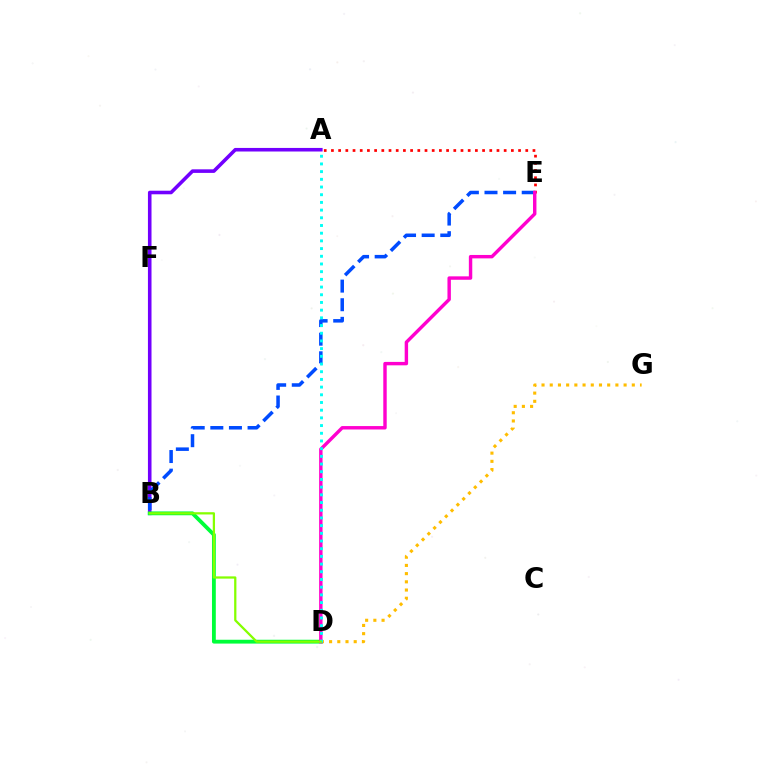{('A', 'B'): [{'color': '#7200ff', 'line_style': 'solid', 'thickness': 2.57}], ('B', 'E'): [{'color': '#004bff', 'line_style': 'dashed', 'thickness': 2.53}], ('D', 'G'): [{'color': '#ffbd00', 'line_style': 'dotted', 'thickness': 2.23}], ('A', 'E'): [{'color': '#ff0000', 'line_style': 'dotted', 'thickness': 1.96}], ('B', 'D'): [{'color': '#00ff39', 'line_style': 'solid', 'thickness': 2.75}, {'color': '#84ff00', 'line_style': 'solid', 'thickness': 1.62}], ('D', 'E'): [{'color': '#ff00cf', 'line_style': 'solid', 'thickness': 2.46}], ('A', 'D'): [{'color': '#00fff6', 'line_style': 'dotted', 'thickness': 2.09}]}